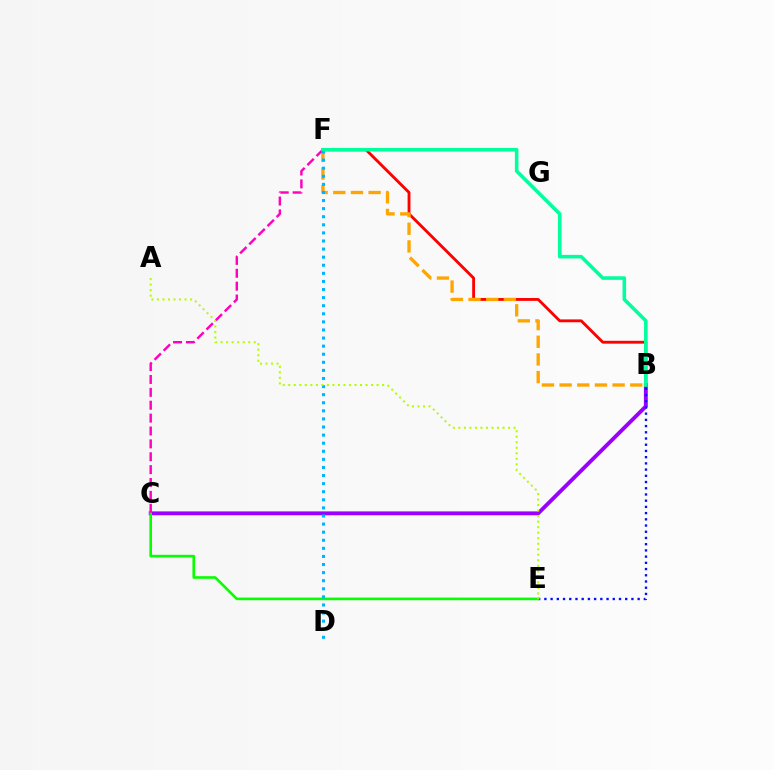{('B', 'C'): [{'color': '#9b00ff', 'line_style': 'solid', 'thickness': 2.79}], ('B', 'E'): [{'color': '#0010ff', 'line_style': 'dotted', 'thickness': 1.69}], ('C', 'E'): [{'color': '#08ff00', 'line_style': 'solid', 'thickness': 1.9}], ('B', 'F'): [{'color': '#ff0000', 'line_style': 'solid', 'thickness': 2.05}, {'color': '#ffa500', 'line_style': 'dashed', 'thickness': 2.4}, {'color': '#00ff9d', 'line_style': 'solid', 'thickness': 2.57}], ('D', 'F'): [{'color': '#00b5ff', 'line_style': 'dotted', 'thickness': 2.2}], ('C', 'F'): [{'color': '#ff00bd', 'line_style': 'dashed', 'thickness': 1.75}], ('A', 'E'): [{'color': '#b3ff00', 'line_style': 'dotted', 'thickness': 1.5}]}